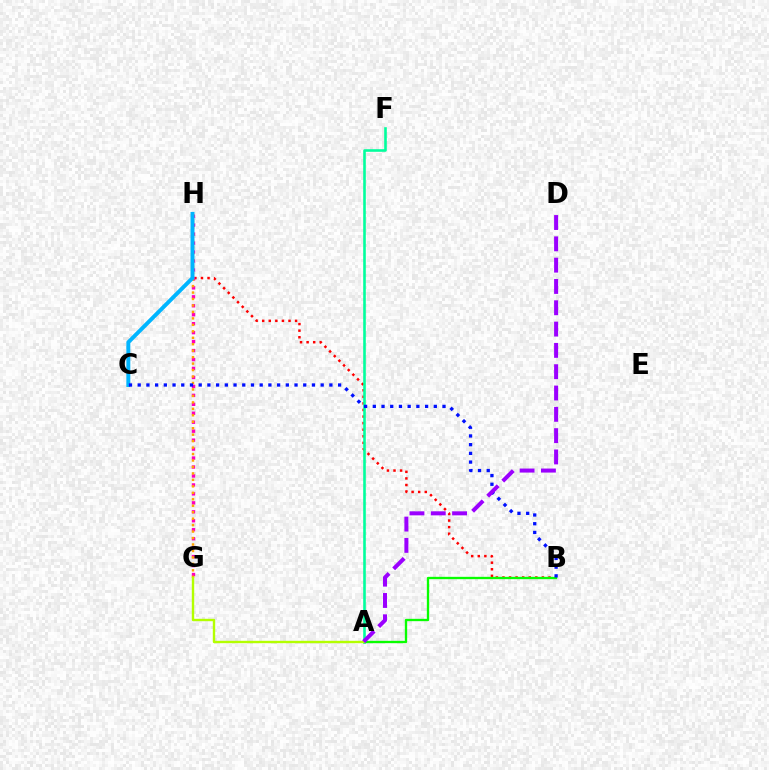{('B', 'H'): [{'color': '#ff0000', 'line_style': 'dotted', 'thickness': 1.79}], ('A', 'F'): [{'color': '#00ff9d', 'line_style': 'solid', 'thickness': 1.87}], ('A', 'B'): [{'color': '#08ff00', 'line_style': 'solid', 'thickness': 1.68}], ('G', 'H'): [{'color': '#ff00bd', 'line_style': 'dotted', 'thickness': 2.43}, {'color': '#ffa500', 'line_style': 'dotted', 'thickness': 1.76}], ('C', 'H'): [{'color': '#00b5ff', 'line_style': 'solid', 'thickness': 2.85}], ('A', 'G'): [{'color': '#b3ff00', 'line_style': 'solid', 'thickness': 1.73}], ('B', 'C'): [{'color': '#0010ff', 'line_style': 'dotted', 'thickness': 2.37}], ('A', 'D'): [{'color': '#9b00ff', 'line_style': 'dashed', 'thickness': 2.9}]}